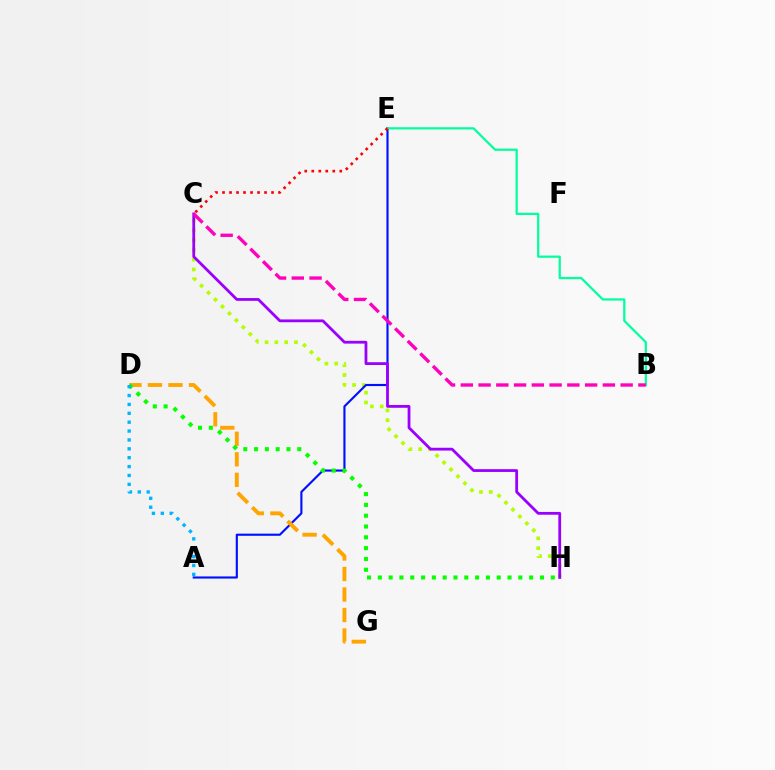{('C', 'H'): [{'color': '#b3ff00', 'line_style': 'dotted', 'thickness': 2.66}, {'color': '#9b00ff', 'line_style': 'solid', 'thickness': 2.01}], ('A', 'E'): [{'color': '#0010ff', 'line_style': 'solid', 'thickness': 1.54}], ('D', 'G'): [{'color': '#ffa500', 'line_style': 'dashed', 'thickness': 2.79}], ('D', 'H'): [{'color': '#08ff00', 'line_style': 'dotted', 'thickness': 2.94}], ('B', 'E'): [{'color': '#00ff9d', 'line_style': 'solid', 'thickness': 1.6}], ('B', 'C'): [{'color': '#ff00bd', 'line_style': 'dashed', 'thickness': 2.41}], ('A', 'D'): [{'color': '#00b5ff', 'line_style': 'dotted', 'thickness': 2.41}], ('C', 'E'): [{'color': '#ff0000', 'line_style': 'dotted', 'thickness': 1.9}]}